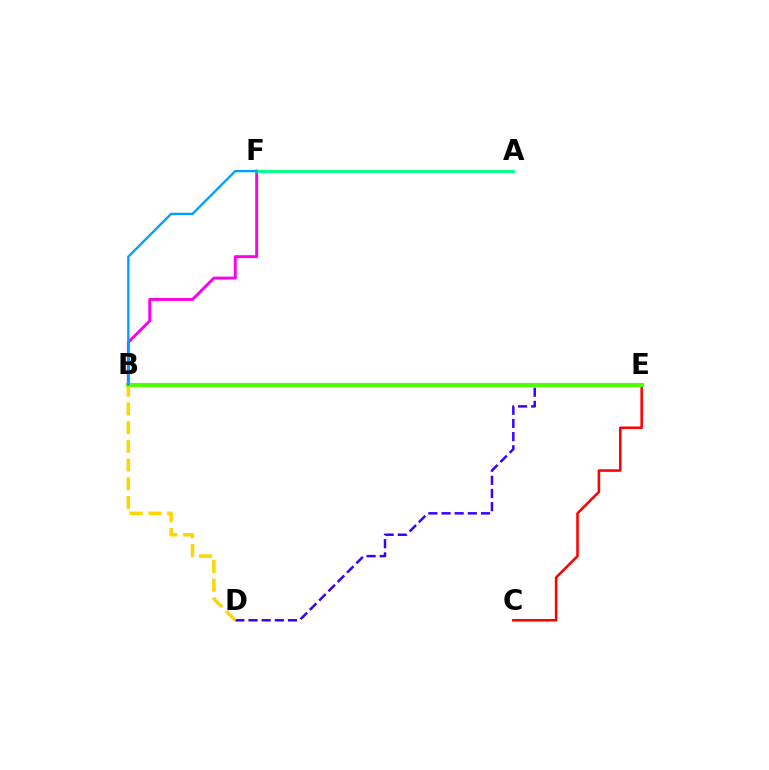{('D', 'E'): [{'color': '#3700ff', 'line_style': 'dashed', 'thickness': 1.79}], ('C', 'E'): [{'color': '#ff0000', 'line_style': 'solid', 'thickness': 1.84}], ('B', 'F'): [{'color': '#ff00ed', 'line_style': 'solid', 'thickness': 2.09}, {'color': '#009eff', 'line_style': 'solid', 'thickness': 1.66}], ('B', 'E'): [{'color': '#4fff00', 'line_style': 'solid', 'thickness': 2.97}], ('B', 'D'): [{'color': '#ffd500', 'line_style': 'dashed', 'thickness': 2.54}], ('A', 'F'): [{'color': '#00ff86', 'line_style': 'solid', 'thickness': 2.06}]}